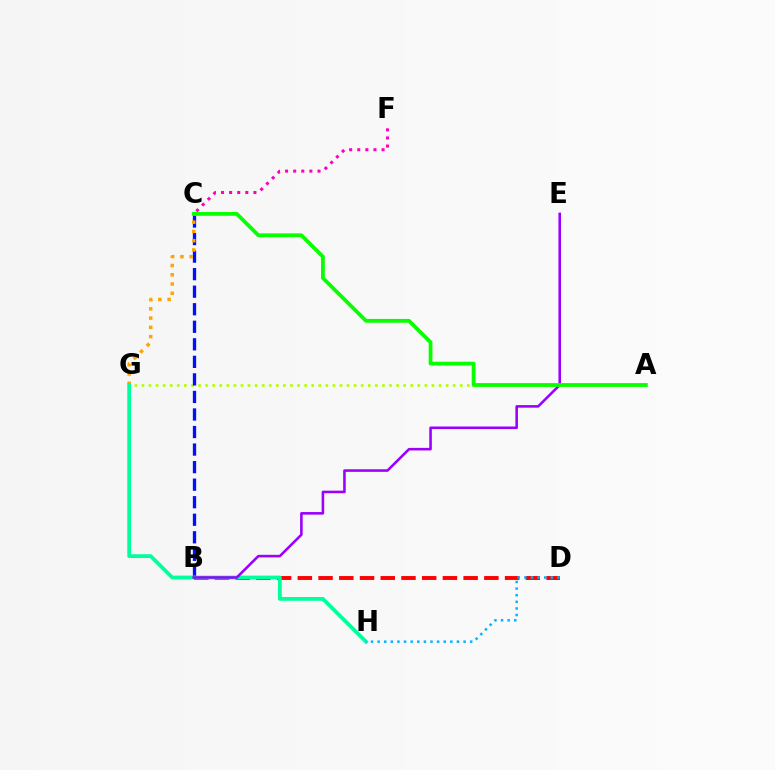{('A', 'G'): [{'color': '#b3ff00', 'line_style': 'dotted', 'thickness': 1.92}], ('B', 'D'): [{'color': '#ff0000', 'line_style': 'dashed', 'thickness': 2.82}], ('B', 'C'): [{'color': '#0010ff', 'line_style': 'dashed', 'thickness': 2.38}], ('C', 'G'): [{'color': '#ffa500', 'line_style': 'dotted', 'thickness': 2.52}], ('G', 'H'): [{'color': '#00ff9d', 'line_style': 'solid', 'thickness': 2.72}], ('B', 'E'): [{'color': '#9b00ff', 'line_style': 'solid', 'thickness': 1.86}], ('C', 'F'): [{'color': '#ff00bd', 'line_style': 'dotted', 'thickness': 2.2}], ('D', 'H'): [{'color': '#00b5ff', 'line_style': 'dotted', 'thickness': 1.8}], ('A', 'C'): [{'color': '#08ff00', 'line_style': 'solid', 'thickness': 2.73}]}